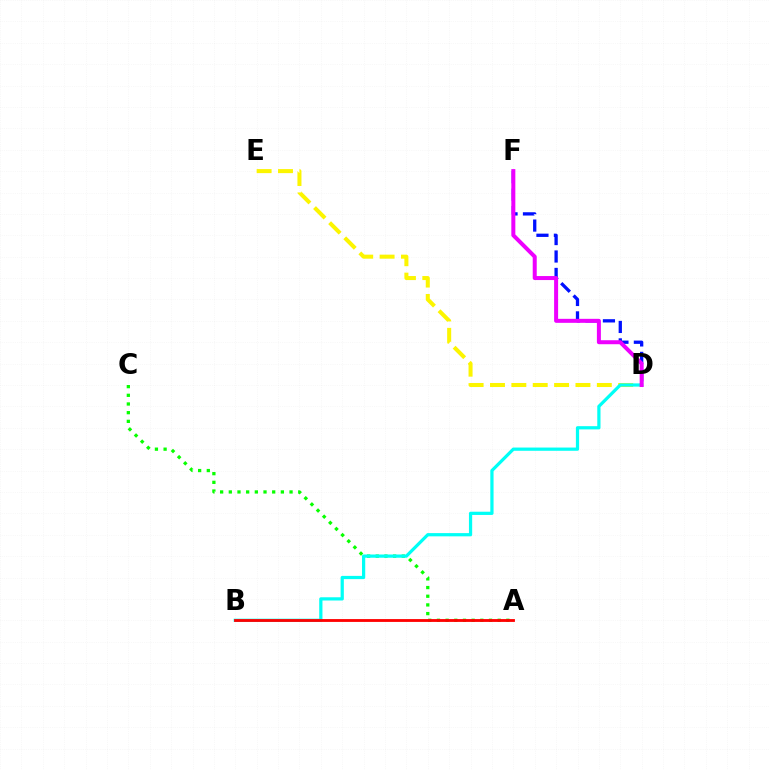{('D', 'E'): [{'color': '#fcf500', 'line_style': 'dashed', 'thickness': 2.9}], ('A', 'C'): [{'color': '#08ff00', 'line_style': 'dotted', 'thickness': 2.36}], ('D', 'F'): [{'color': '#0010ff', 'line_style': 'dashed', 'thickness': 2.37}, {'color': '#ee00ff', 'line_style': 'solid', 'thickness': 2.88}], ('B', 'D'): [{'color': '#00fff6', 'line_style': 'solid', 'thickness': 2.33}], ('A', 'B'): [{'color': '#ff0000', 'line_style': 'solid', 'thickness': 2.03}]}